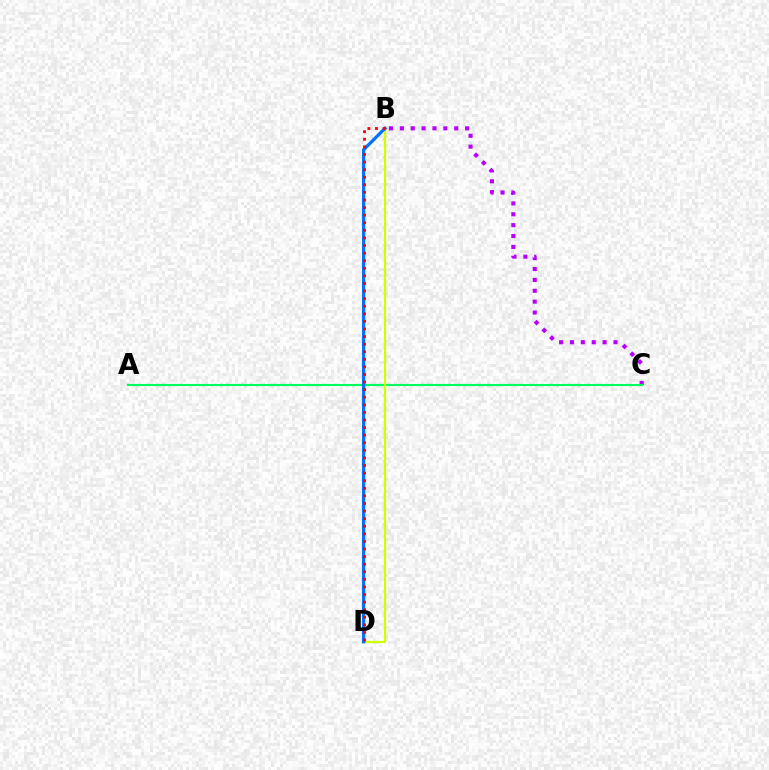{('B', 'C'): [{'color': '#b900ff', 'line_style': 'dotted', 'thickness': 2.96}], ('A', 'C'): [{'color': '#00ff5c', 'line_style': 'solid', 'thickness': 1.52}], ('B', 'D'): [{'color': '#d1ff00', 'line_style': 'solid', 'thickness': 1.6}, {'color': '#0074ff', 'line_style': 'solid', 'thickness': 2.35}, {'color': '#ff0000', 'line_style': 'dotted', 'thickness': 2.06}]}